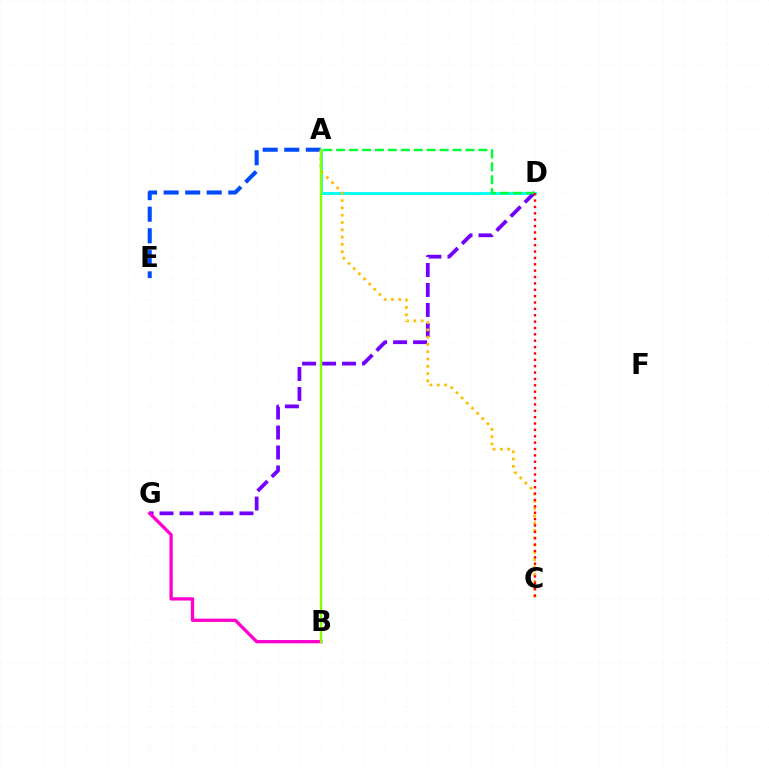{('A', 'D'): [{'color': '#00fff6', 'line_style': 'solid', 'thickness': 2.05}, {'color': '#00ff39', 'line_style': 'dashed', 'thickness': 1.76}], ('A', 'E'): [{'color': '#004bff', 'line_style': 'dashed', 'thickness': 2.93}], ('D', 'G'): [{'color': '#7200ff', 'line_style': 'dashed', 'thickness': 2.71}], ('B', 'G'): [{'color': '#ff00cf', 'line_style': 'solid', 'thickness': 2.38}], ('A', 'C'): [{'color': '#ffbd00', 'line_style': 'dotted', 'thickness': 1.98}], ('A', 'B'): [{'color': '#84ff00', 'line_style': 'solid', 'thickness': 1.7}], ('C', 'D'): [{'color': '#ff0000', 'line_style': 'dotted', 'thickness': 1.73}]}